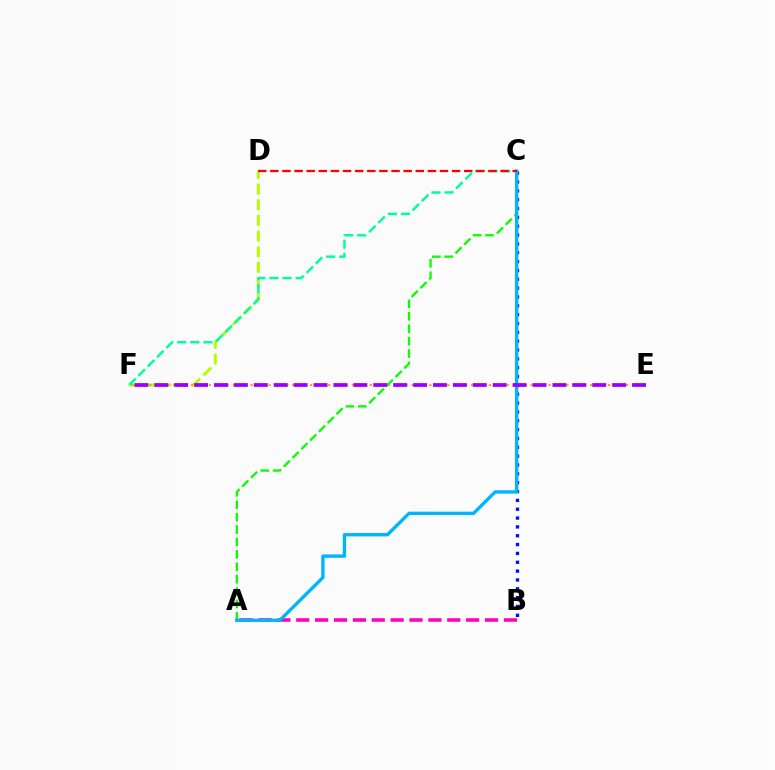{('D', 'F'): [{'color': '#b3ff00', 'line_style': 'dashed', 'thickness': 2.13}], ('E', 'F'): [{'color': '#ffa500', 'line_style': 'dotted', 'thickness': 1.62}, {'color': '#9b00ff', 'line_style': 'dashed', 'thickness': 2.7}], ('A', 'C'): [{'color': '#08ff00', 'line_style': 'dashed', 'thickness': 1.68}, {'color': '#00b5ff', 'line_style': 'solid', 'thickness': 2.41}], ('B', 'C'): [{'color': '#0010ff', 'line_style': 'dotted', 'thickness': 2.4}], ('A', 'B'): [{'color': '#ff00bd', 'line_style': 'dashed', 'thickness': 2.56}], ('C', 'F'): [{'color': '#00ff9d', 'line_style': 'dashed', 'thickness': 1.78}], ('C', 'D'): [{'color': '#ff0000', 'line_style': 'dashed', 'thickness': 1.65}]}